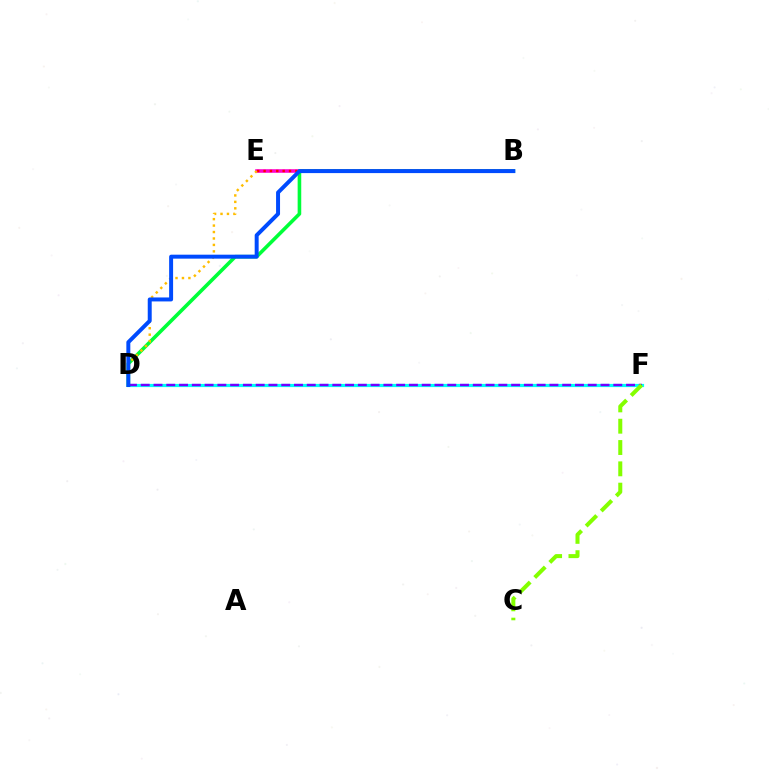{('D', 'F'): [{'color': '#00fff6', 'line_style': 'solid', 'thickness': 2.3}, {'color': '#7200ff', 'line_style': 'dashed', 'thickness': 1.73}], ('B', 'E'): [{'color': '#ff00cf', 'line_style': 'solid', 'thickness': 2.58}, {'color': '#ff0000', 'line_style': 'dotted', 'thickness': 1.73}], ('B', 'D'): [{'color': '#00ff39', 'line_style': 'solid', 'thickness': 2.59}, {'color': '#004bff', 'line_style': 'solid', 'thickness': 2.86}], ('D', 'E'): [{'color': '#ffbd00', 'line_style': 'dotted', 'thickness': 1.75}], ('C', 'F'): [{'color': '#84ff00', 'line_style': 'dashed', 'thickness': 2.9}]}